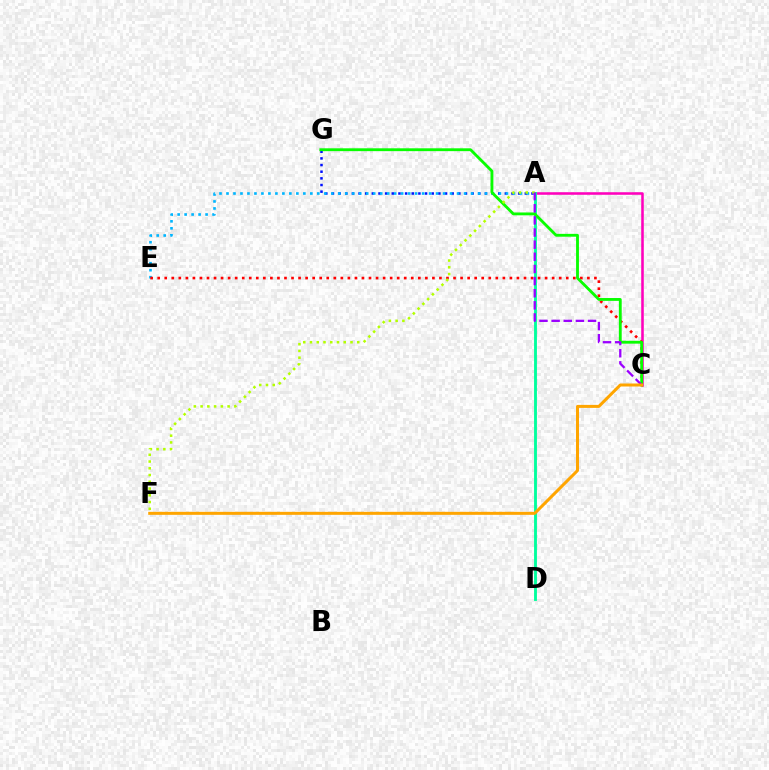{('A', 'G'): [{'color': '#0010ff', 'line_style': 'dotted', 'thickness': 1.81}], ('A', 'C'): [{'color': '#ff00bd', 'line_style': 'solid', 'thickness': 1.84}, {'color': '#9b00ff', 'line_style': 'dashed', 'thickness': 1.65}], ('A', 'E'): [{'color': '#00b5ff', 'line_style': 'dotted', 'thickness': 1.9}], ('C', 'E'): [{'color': '#ff0000', 'line_style': 'dotted', 'thickness': 1.91}], ('A', 'D'): [{'color': '#00ff9d', 'line_style': 'solid', 'thickness': 2.06}], ('C', 'G'): [{'color': '#08ff00', 'line_style': 'solid', 'thickness': 2.05}], ('A', 'F'): [{'color': '#b3ff00', 'line_style': 'dotted', 'thickness': 1.83}], ('C', 'F'): [{'color': '#ffa500', 'line_style': 'solid', 'thickness': 2.17}]}